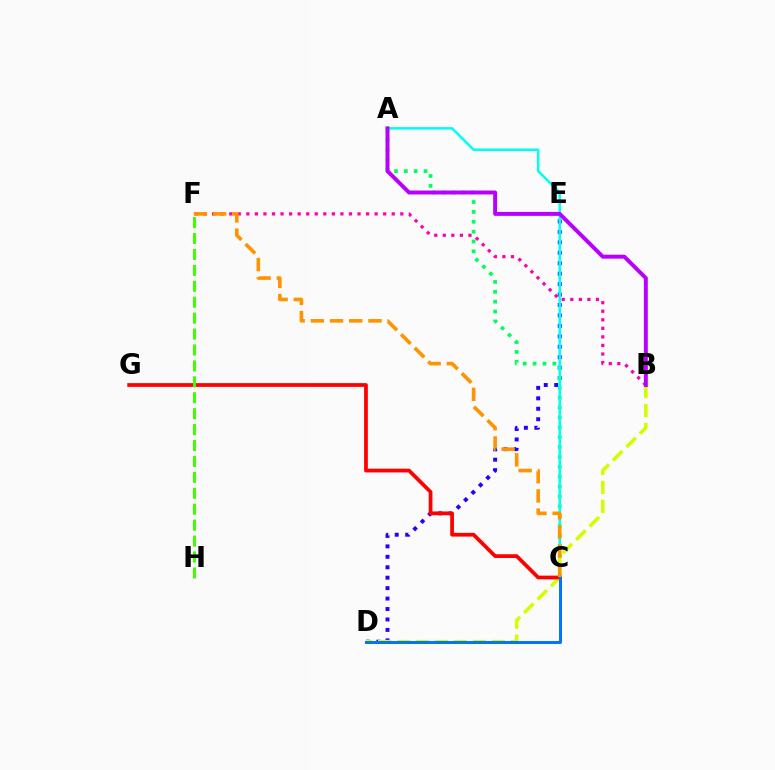{('D', 'E'): [{'color': '#2500ff', 'line_style': 'dotted', 'thickness': 2.84}], ('B', 'F'): [{'color': '#ff00ac', 'line_style': 'dotted', 'thickness': 2.32}], ('A', 'C'): [{'color': '#00ff5c', 'line_style': 'dotted', 'thickness': 2.68}, {'color': '#00fff6', 'line_style': 'solid', 'thickness': 1.81}], ('B', 'D'): [{'color': '#d1ff00', 'line_style': 'dashed', 'thickness': 2.57}], ('C', 'G'): [{'color': '#ff0000', 'line_style': 'solid', 'thickness': 2.7}], ('C', 'F'): [{'color': '#ff9400', 'line_style': 'dashed', 'thickness': 2.61}], ('A', 'B'): [{'color': '#b900ff', 'line_style': 'solid', 'thickness': 2.85}], ('F', 'H'): [{'color': '#3dff00', 'line_style': 'dashed', 'thickness': 2.16}], ('C', 'D'): [{'color': '#0074ff', 'line_style': 'solid', 'thickness': 2.13}]}